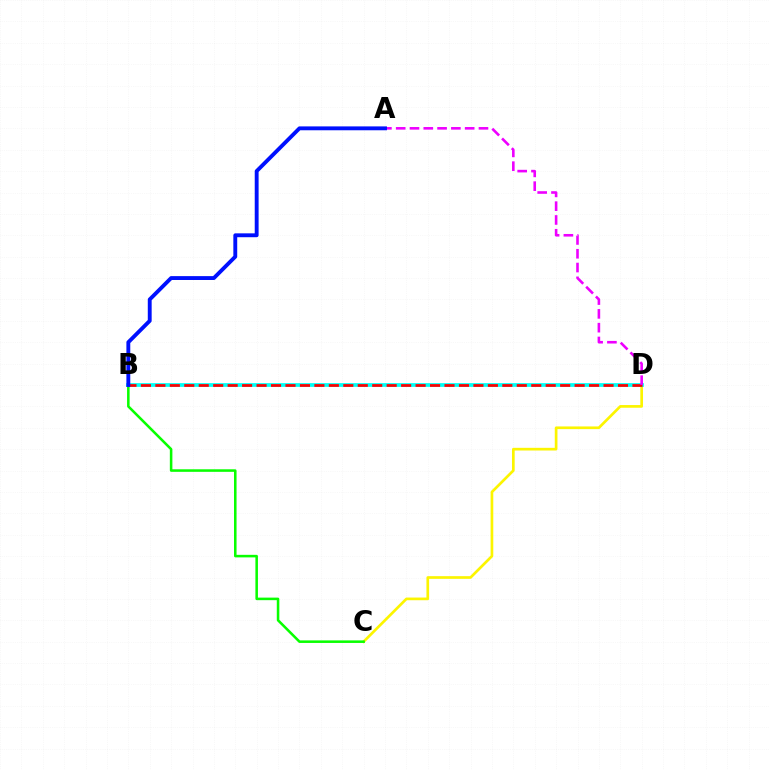{('C', 'D'): [{'color': '#fcf500', 'line_style': 'solid', 'thickness': 1.93}], ('B', 'D'): [{'color': '#00fff6', 'line_style': 'solid', 'thickness': 2.68}, {'color': '#ff0000', 'line_style': 'dashed', 'thickness': 1.96}], ('A', 'D'): [{'color': '#ee00ff', 'line_style': 'dashed', 'thickness': 1.87}], ('B', 'C'): [{'color': '#08ff00', 'line_style': 'solid', 'thickness': 1.83}], ('A', 'B'): [{'color': '#0010ff', 'line_style': 'solid', 'thickness': 2.79}]}